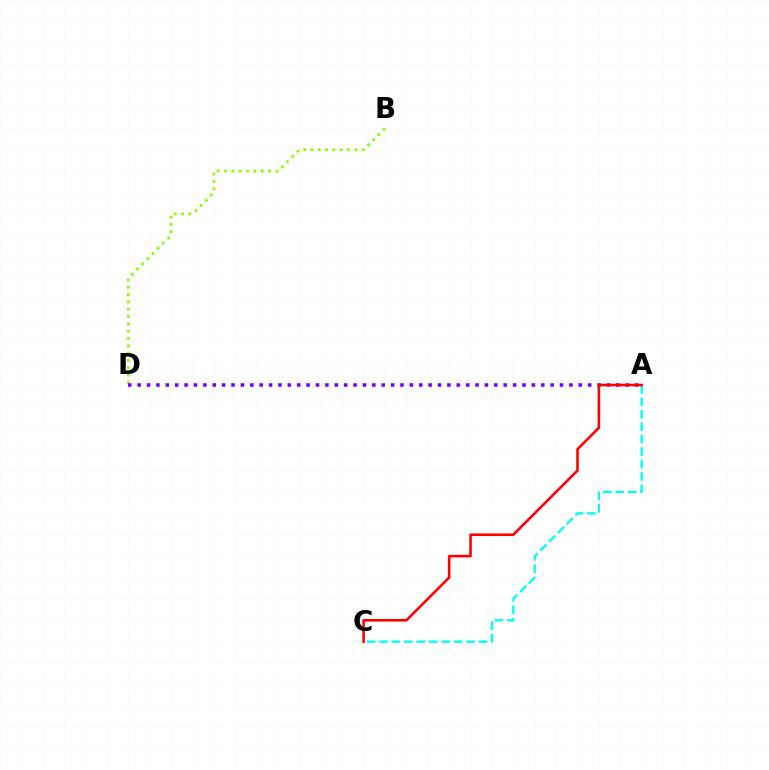{('A', 'C'): [{'color': '#00fff6', 'line_style': 'dashed', 'thickness': 1.69}, {'color': '#ff0000', 'line_style': 'solid', 'thickness': 1.86}], ('B', 'D'): [{'color': '#84ff00', 'line_style': 'dotted', 'thickness': 1.99}], ('A', 'D'): [{'color': '#7200ff', 'line_style': 'dotted', 'thickness': 2.55}]}